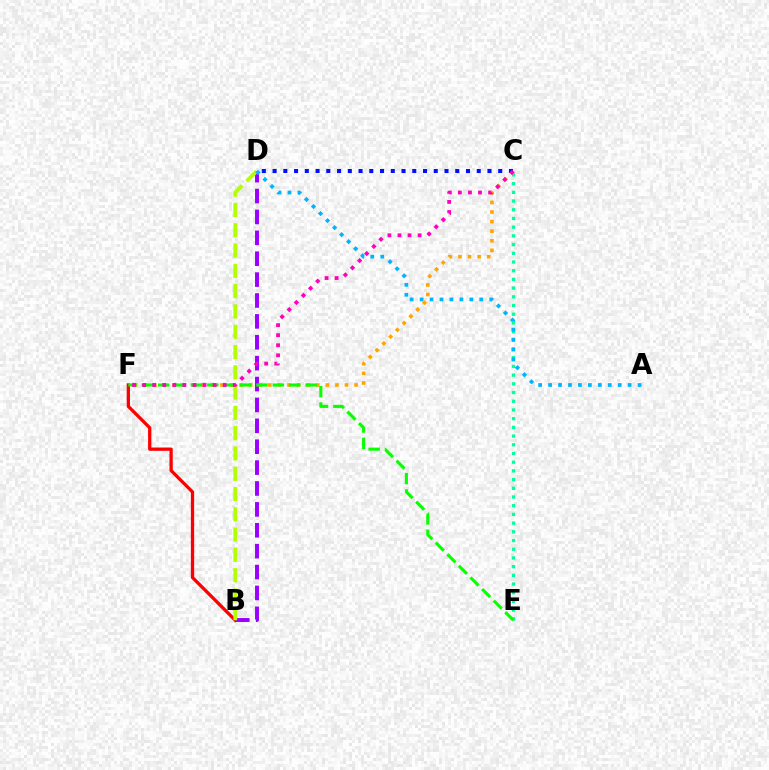{('B', 'F'): [{'color': '#ff0000', 'line_style': 'solid', 'thickness': 2.36}], ('B', 'D'): [{'color': '#9b00ff', 'line_style': 'dashed', 'thickness': 2.84}, {'color': '#b3ff00', 'line_style': 'dashed', 'thickness': 2.76}], ('C', 'E'): [{'color': '#00ff9d', 'line_style': 'dotted', 'thickness': 2.36}], ('C', 'F'): [{'color': '#ffa500', 'line_style': 'dotted', 'thickness': 2.6}, {'color': '#ff00bd', 'line_style': 'dotted', 'thickness': 2.74}], ('E', 'F'): [{'color': '#08ff00', 'line_style': 'dashed', 'thickness': 2.23}], ('C', 'D'): [{'color': '#0010ff', 'line_style': 'dotted', 'thickness': 2.92}], ('A', 'D'): [{'color': '#00b5ff', 'line_style': 'dotted', 'thickness': 2.7}]}